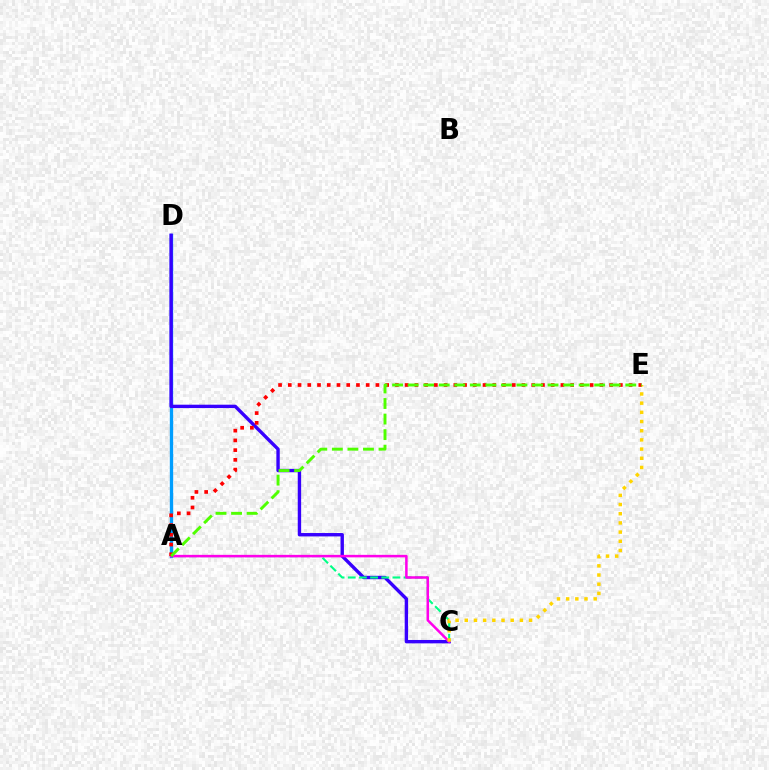{('A', 'D'): [{'color': '#009eff', 'line_style': 'solid', 'thickness': 2.41}], ('C', 'D'): [{'color': '#3700ff', 'line_style': 'solid', 'thickness': 2.44}], ('A', 'C'): [{'color': '#00ff86', 'line_style': 'dashed', 'thickness': 1.52}, {'color': '#ff00ed', 'line_style': 'solid', 'thickness': 1.82}], ('C', 'E'): [{'color': '#ffd500', 'line_style': 'dotted', 'thickness': 2.5}], ('A', 'E'): [{'color': '#ff0000', 'line_style': 'dotted', 'thickness': 2.65}, {'color': '#4fff00', 'line_style': 'dashed', 'thickness': 2.11}]}